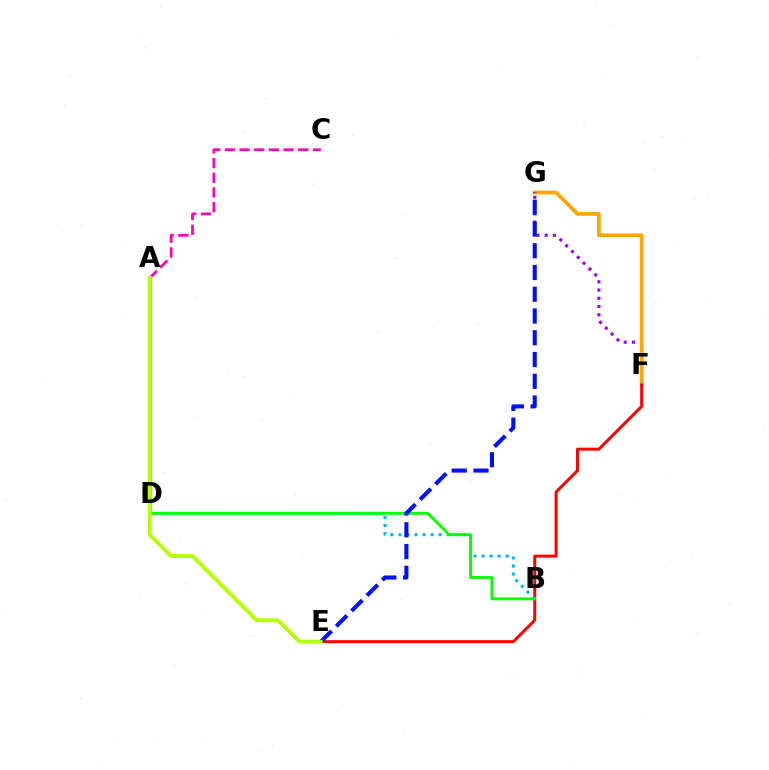{('F', 'G'): [{'color': '#9b00ff', 'line_style': 'dotted', 'thickness': 2.24}, {'color': '#ffa500', 'line_style': 'solid', 'thickness': 2.71}], ('E', 'F'): [{'color': '#ff0000', 'line_style': 'solid', 'thickness': 2.15}], ('B', 'D'): [{'color': '#00b5ff', 'line_style': 'dotted', 'thickness': 2.18}, {'color': '#08ff00', 'line_style': 'solid', 'thickness': 2.08}], ('E', 'G'): [{'color': '#0010ff', 'line_style': 'dashed', 'thickness': 2.95}], ('A', 'C'): [{'color': '#ff00bd', 'line_style': 'dashed', 'thickness': 1.99}], ('A', 'D'): [{'color': '#00ff9d', 'line_style': 'solid', 'thickness': 2.83}], ('A', 'E'): [{'color': '#b3ff00', 'line_style': 'solid', 'thickness': 2.76}]}